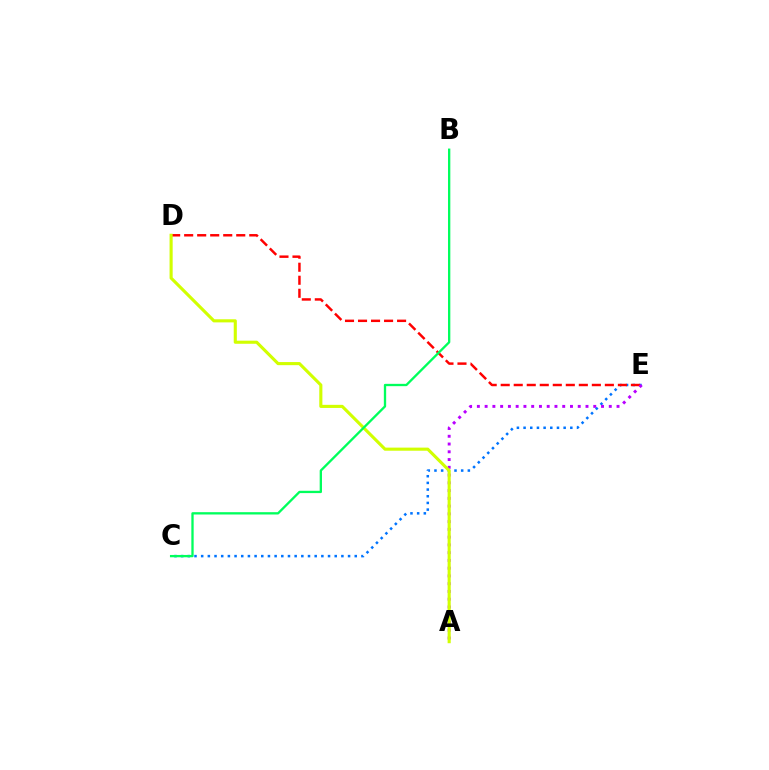{('C', 'E'): [{'color': '#0074ff', 'line_style': 'dotted', 'thickness': 1.81}], ('D', 'E'): [{'color': '#ff0000', 'line_style': 'dashed', 'thickness': 1.77}], ('A', 'E'): [{'color': '#b900ff', 'line_style': 'dotted', 'thickness': 2.11}], ('A', 'D'): [{'color': '#d1ff00', 'line_style': 'solid', 'thickness': 2.24}], ('B', 'C'): [{'color': '#00ff5c', 'line_style': 'solid', 'thickness': 1.67}]}